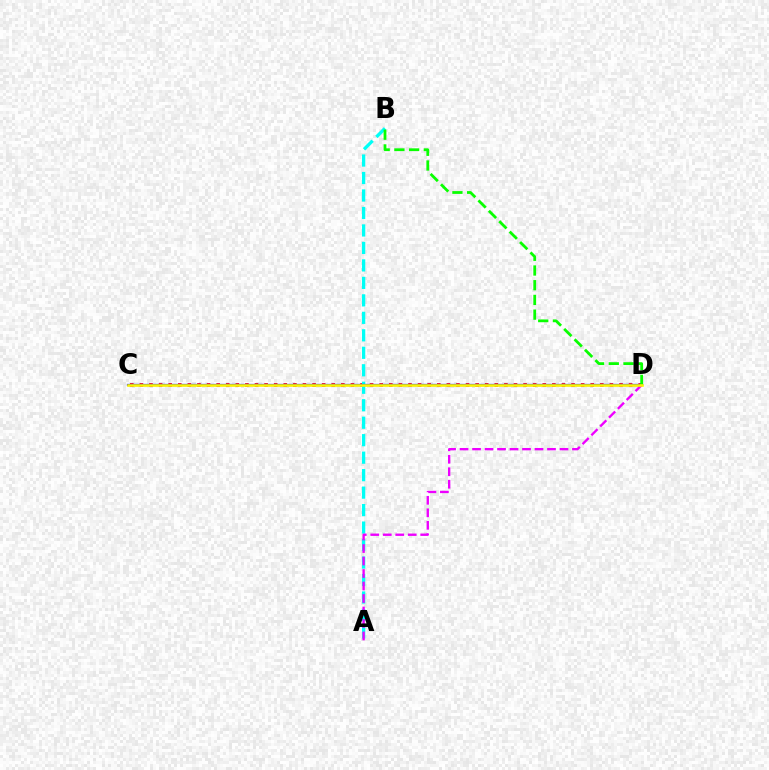{('C', 'D'): [{'color': '#ff0000', 'line_style': 'dotted', 'thickness': 2.61}, {'color': '#0010ff', 'line_style': 'solid', 'thickness': 1.61}, {'color': '#fcf500', 'line_style': 'solid', 'thickness': 1.87}], ('A', 'B'): [{'color': '#00fff6', 'line_style': 'dashed', 'thickness': 2.37}], ('B', 'D'): [{'color': '#08ff00', 'line_style': 'dashed', 'thickness': 2.0}], ('A', 'D'): [{'color': '#ee00ff', 'line_style': 'dashed', 'thickness': 1.7}]}